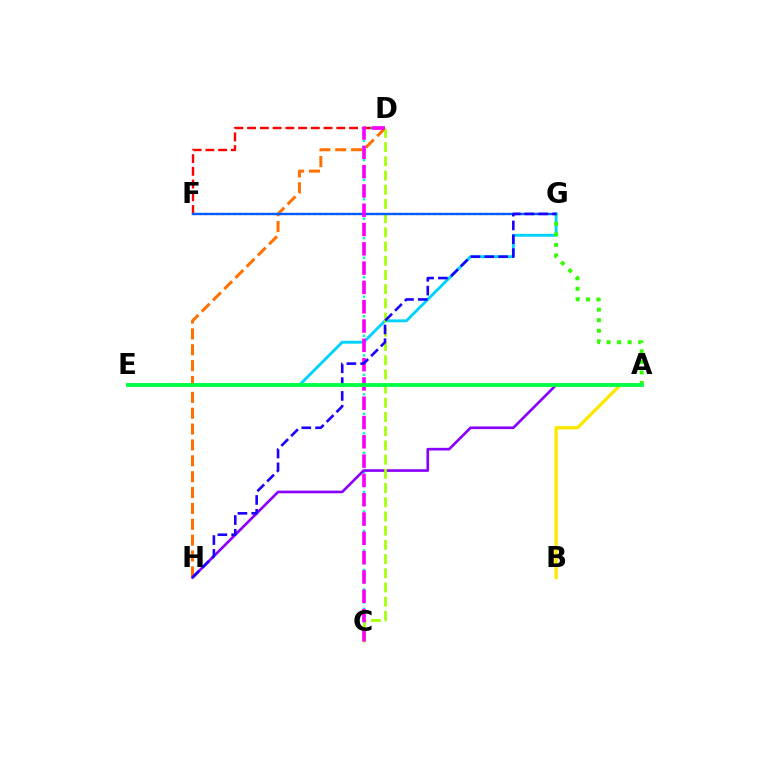{('E', 'G'): [{'color': '#00d3ff', 'line_style': 'solid', 'thickness': 2.07}], ('D', 'H'): [{'color': '#ff7000', 'line_style': 'dashed', 'thickness': 2.16}], ('C', 'D'): [{'color': '#00ffbb', 'line_style': 'dotted', 'thickness': 1.77}, {'color': '#a2ff00', 'line_style': 'dashed', 'thickness': 1.93}, {'color': '#fa00f9', 'line_style': 'dashed', 'thickness': 2.62}], ('F', 'G'): [{'color': '#ff0088', 'line_style': 'dotted', 'thickness': 1.55}, {'color': '#005dff', 'line_style': 'solid', 'thickness': 1.7}], ('A', 'H'): [{'color': '#8a00ff', 'line_style': 'solid', 'thickness': 1.91}], ('D', 'F'): [{'color': '#ff0000', 'line_style': 'dashed', 'thickness': 1.73}], ('A', 'G'): [{'color': '#31ff00', 'line_style': 'dotted', 'thickness': 2.87}], ('A', 'B'): [{'color': '#ffe600', 'line_style': 'solid', 'thickness': 2.4}], ('G', 'H'): [{'color': '#1900ff', 'line_style': 'dashed', 'thickness': 1.88}], ('A', 'E'): [{'color': '#00ff45', 'line_style': 'solid', 'thickness': 2.76}]}